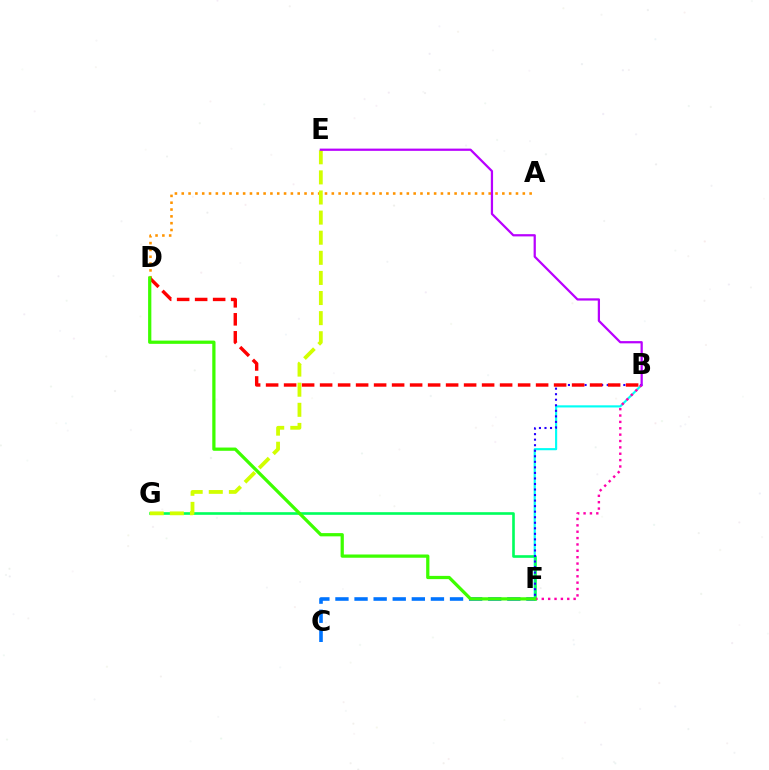{('A', 'D'): [{'color': '#ff9400', 'line_style': 'dotted', 'thickness': 1.85}], ('C', 'F'): [{'color': '#0074ff', 'line_style': 'dashed', 'thickness': 2.59}], ('B', 'F'): [{'color': '#00fff6', 'line_style': 'solid', 'thickness': 1.54}, {'color': '#2500ff', 'line_style': 'dotted', 'thickness': 1.5}, {'color': '#ff00ac', 'line_style': 'dotted', 'thickness': 1.73}], ('F', 'G'): [{'color': '#00ff5c', 'line_style': 'solid', 'thickness': 1.9}], ('E', 'G'): [{'color': '#d1ff00', 'line_style': 'dashed', 'thickness': 2.73}], ('B', 'D'): [{'color': '#ff0000', 'line_style': 'dashed', 'thickness': 2.45}], ('B', 'E'): [{'color': '#b900ff', 'line_style': 'solid', 'thickness': 1.61}], ('D', 'F'): [{'color': '#3dff00', 'line_style': 'solid', 'thickness': 2.34}]}